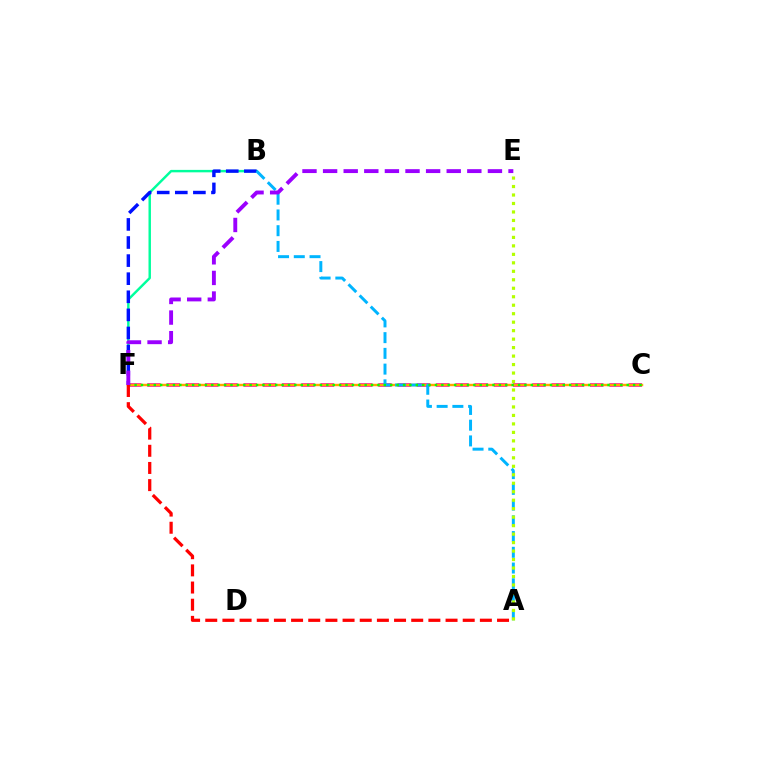{('C', 'F'): [{'color': '#ff00bd', 'line_style': 'dashed', 'thickness': 2.62}, {'color': '#ffa500', 'line_style': 'solid', 'thickness': 1.76}, {'color': '#08ff00', 'line_style': 'dotted', 'thickness': 1.74}], ('B', 'F'): [{'color': '#00ff9d', 'line_style': 'solid', 'thickness': 1.76}, {'color': '#0010ff', 'line_style': 'dashed', 'thickness': 2.46}], ('A', 'B'): [{'color': '#00b5ff', 'line_style': 'dashed', 'thickness': 2.14}], ('A', 'E'): [{'color': '#b3ff00', 'line_style': 'dotted', 'thickness': 2.3}], ('A', 'F'): [{'color': '#ff0000', 'line_style': 'dashed', 'thickness': 2.33}], ('E', 'F'): [{'color': '#9b00ff', 'line_style': 'dashed', 'thickness': 2.8}]}